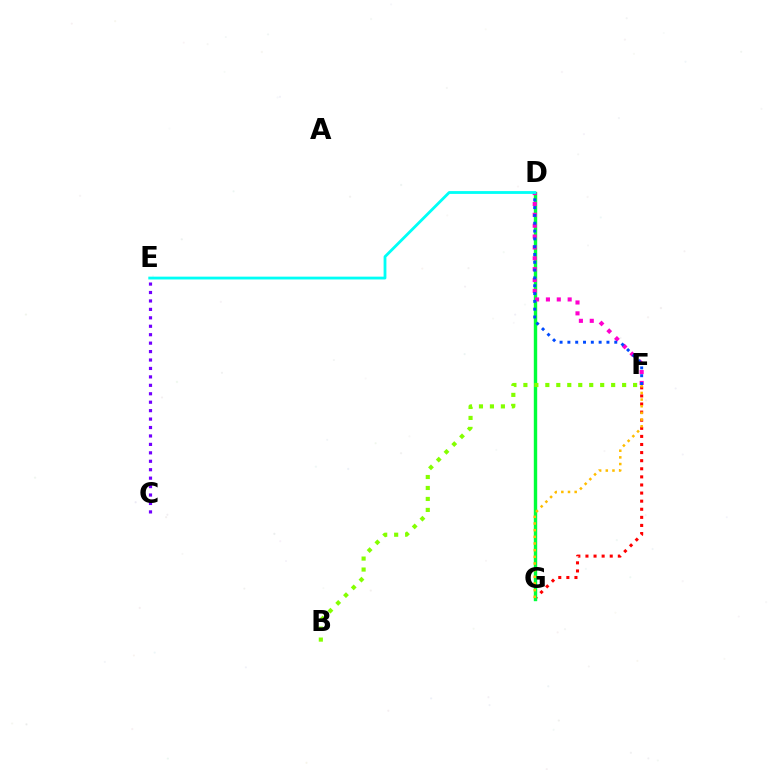{('F', 'G'): [{'color': '#ff0000', 'line_style': 'dotted', 'thickness': 2.2}, {'color': '#ffbd00', 'line_style': 'dotted', 'thickness': 1.81}], ('D', 'G'): [{'color': '#00ff39', 'line_style': 'solid', 'thickness': 2.44}], ('D', 'F'): [{'color': '#ff00cf', 'line_style': 'dotted', 'thickness': 2.95}, {'color': '#004bff', 'line_style': 'dotted', 'thickness': 2.12}], ('C', 'E'): [{'color': '#7200ff', 'line_style': 'dotted', 'thickness': 2.29}], ('D', 'E'): [{'color': '#00fff6', 'line_style': 'solid', 'thickness': 2.02}], ('B', 'F'): [{'color': '#84ff00', 'line_style': 'dotted', 'thickness': 2.98}]}